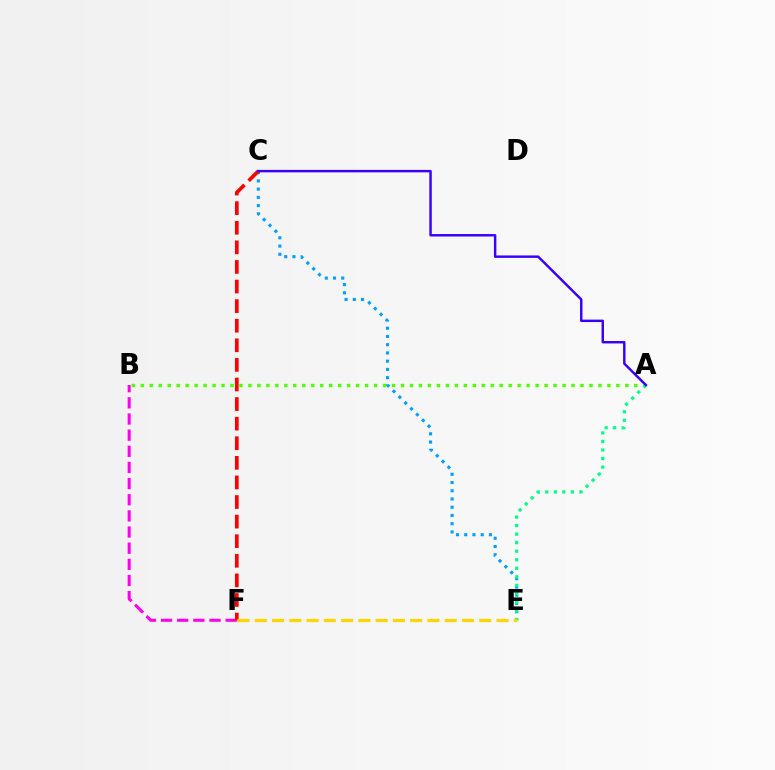{('C', 'E'): [{'color': '#009eff', 'line_style': 'dotted', 'thickness': 2.24}], ('B', 'F'): [{'color': '#ff00ed', 'line_style': 'dashed', 'thickness': 2.19}], ('A', 'B'): [{'color': '#4fff00', 'line_style': 'dotted', 'thickness': 2.44}], ('C', 'F'): [{'color': '#ff0000', 'line_style': 'dashed', 'thickness': 2.66}], ('A', 'E'): [{'color': '#00ff86', 'line_style': 'dotted', 'thickness': 2.32}], ('E', 'F'): [{'color': '#ffd500', 'line_style': 'dashed', 'thickness': 2.35}], ('A', 'C'): [{'color': '#3700ff', 'line_style': 'solid', 'thickness': 1.76}]}